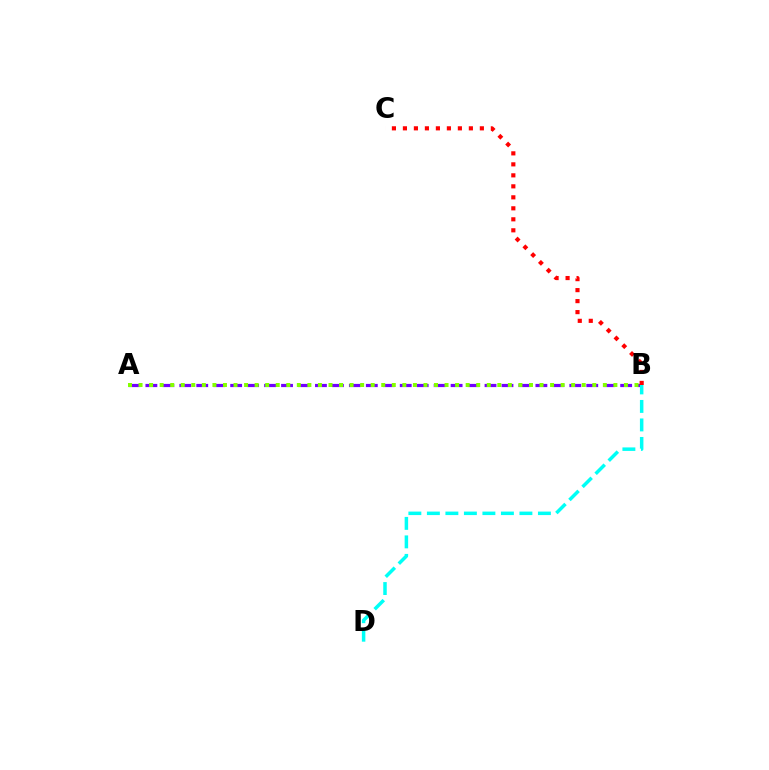{('A', 'B'): [{'color': '#7200ff', 'line_style': 'dashed', 'thickness': 2.3}, {'color': '#84ff00', 'line_style': 'dotted', 'thickness': 2.87}], ('B', 'C'): [{'color': '#ff0000', 'line_style': 'dotted', 'thickness': 2.99}], ('B', 'D'): [{'color': '#00fff6', 'line_style': 'dashed', 'thickness': 2.51}]}